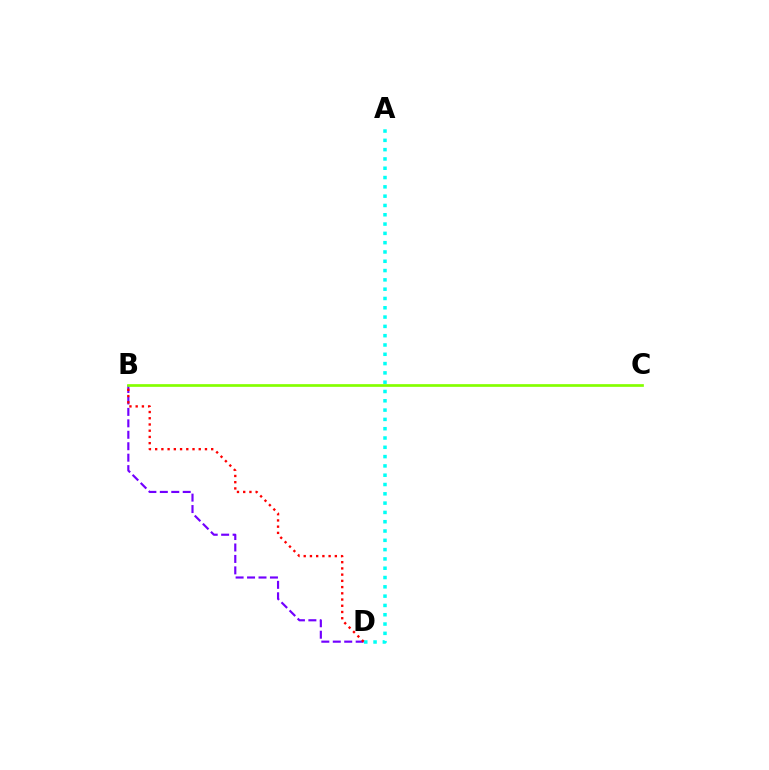{('B', 'D'): [{'color': '#7200ff', 'line_style': 'dashed', 'thickness': 1.56}, {'color': '#ff0000', 'line_style': 'dotted', 'thickness': 1.69}], ('A', 'D'): [{'color': '#00fff6', 'line_style': 'dotted', 'thickness': 2.53}], ('B', 'C'): [{'color': '#84ff00', 'line_style': 'solid', 'thickness': 1.95}]}